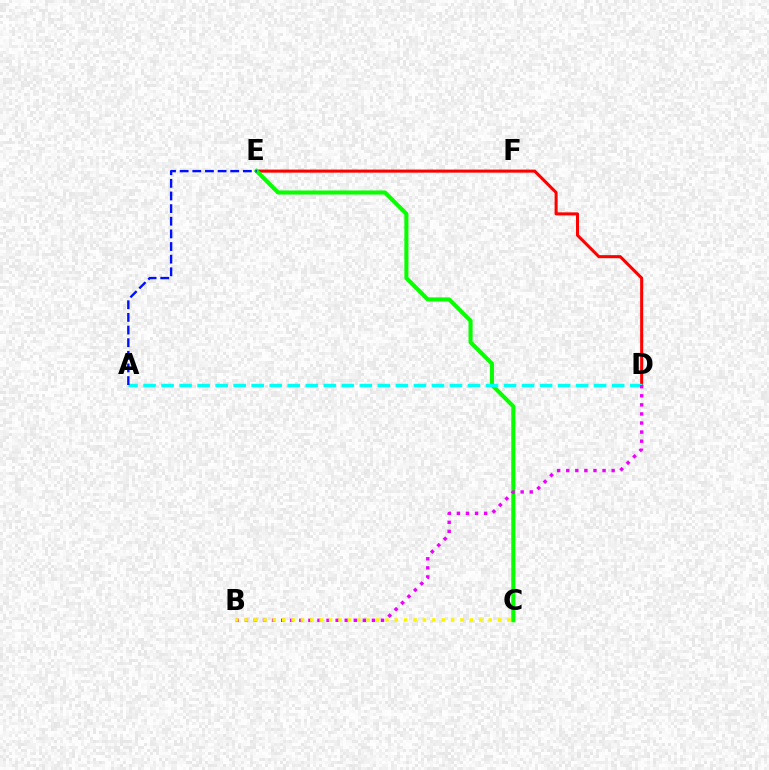{('D', 'E'): [{'color': '#ff0000', 'line_style': 'solid', 'thickness': 2.2}], ('C', 'E'): [{'color': '#08ff00', 'line_style': 'solid', 'thickness': 2.94}], ('A', 'D'): [{'color': '#00fff6', 'line_style': 'dashed', 'thickness': 2.45}], ('B', 'D'): [{'color': '#ee00ff', 'line_style': 'dotted', 'thickness': 2.47}], ('B', 'C'): [{'color': '#fcf500', 'line_style': 'dotted', 'thickness': 2.55}], ('A', 'E'): [{'color': '#0010ff', 'line_style': 'dashed', 'thickness': 1.72}]}